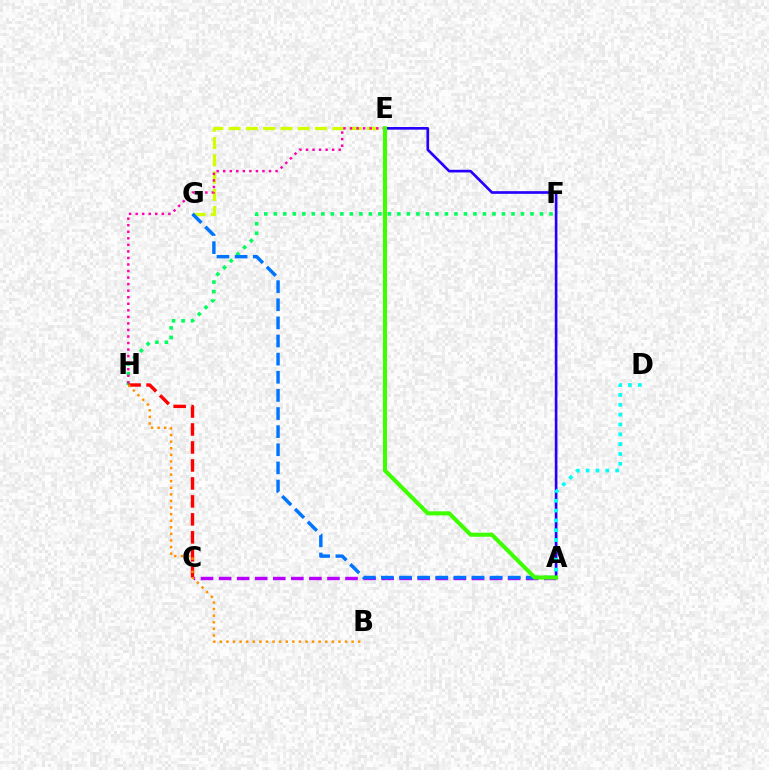{('A', 'C'): [{'color': '#b900ff', 'line_style': 'dashed', 'thickness': 2.45}], ('E', 'G'): [{'color': '#d1ff00', 'line_style': 'dashed', 'thickness': 2.35}], ('A', 'E'): [{'color': '#2500ff', 'line_style': 'solid', 'thickness': 1.92}, {'color': '#3dff00', 'line_style': 'solid', 'thickness': 2.93}], ('F', 'H'): [{'color': '#00ff5c', 'line_style': 'dotted', 'thickness': 2.58}], ('A', 'D'): [{'color': '#00fff6', 'line_style': 'dotted', 'thickness': 2.67}], ('C', 'H'): [{'color': '#ff0000', 'line_style': 'dashed', 'thickness': 2.44}], ('E', 'H'): [{'color': '#ff00ac', 'line_style': 'dotted', 'thickness': 1.78}], ('B', 'H'): [{'color': '#ff9400', 'line_style': 'dotted', 'thickness': 1.79}], ('A', 'G'): [{'color': '#0074ff', 'line_style': 'dashed', 'thickness': 2.46}]}